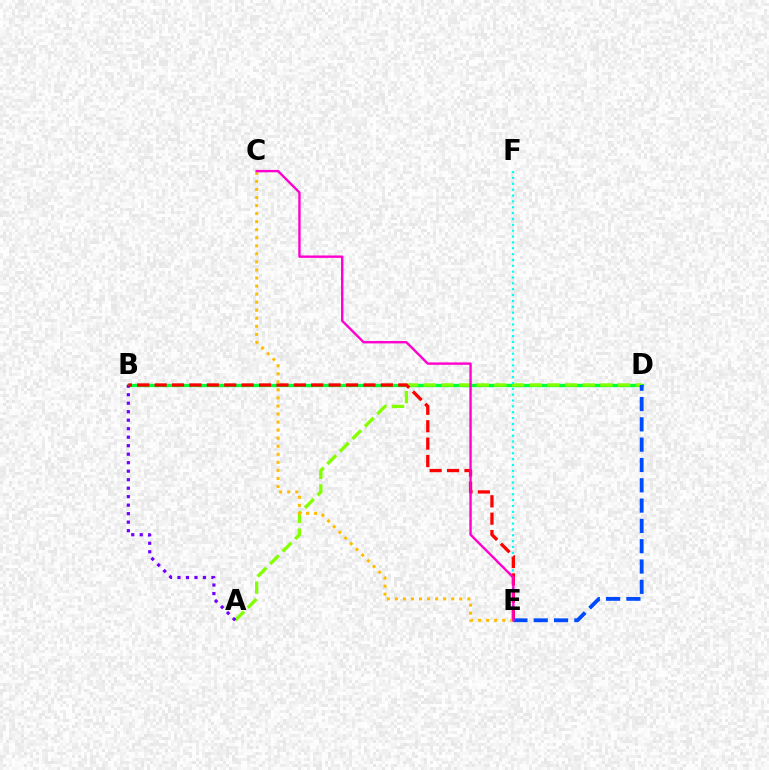{('B', 'D'): [{'color': '#00ff39', 'line_style': 'solid', 'thickness': 2.38}], ('A', 'D'): [{'color': '#84ff00', 'line_style': 'dashed', 'thickness': 2.4}], ('E', 'F'): [{'color': '#00fff6', 'line_style': 'dotted', 'thickness': 1.59}], ('A', 'B'): [{'color': '#7200ff', 'line_style': 'dotted', 'thickness': 2.31}], ('B', 'E'): [{'color': '#ff0000', 'line_style': 'dashed', 'thickness': 2.36}], ('D', 'E'): [{'color': '#004bff', 'line_style': 'dashed', 'thickness': 2.76}], ('C', 'E'): [{'color': '#ffbd00', 'line_style': 'dotted', 'thickness': 2.19}, {'color': '#ff00cf', 'line_style': 'solid', 'thickness': 1.72}]}